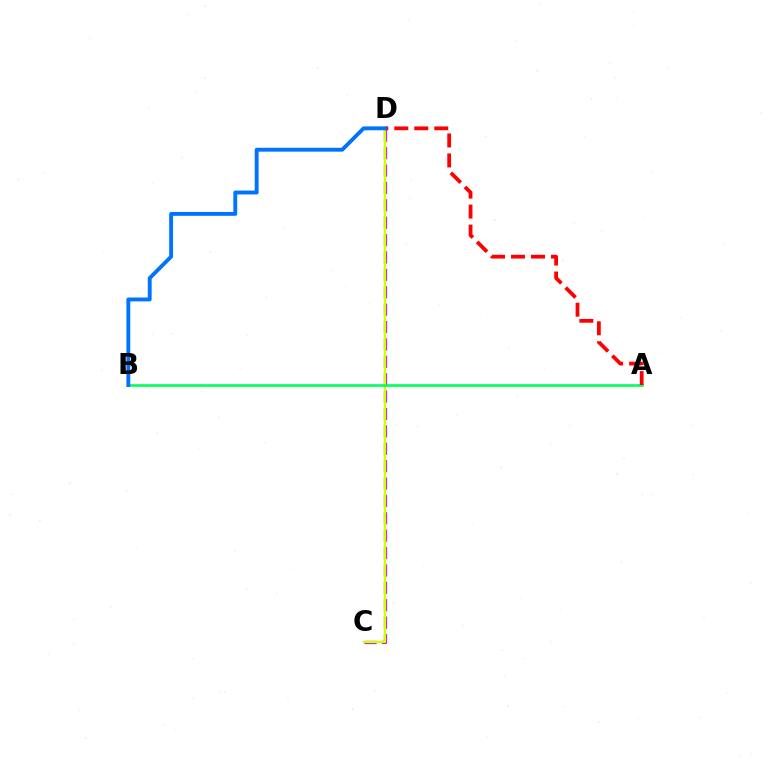{('C', 'D'): [{'color': '#b900ff', 'line_style': 'dashed', 'thickness': 2.36}, {'color': '#d1ff00', 'line_style': 'solid', 'thickness': 1.77}], ('A', 'B'): [{'color': '#00ff5c', 'line_style': 'solid', 'thickness': 1.89}], ('A', 'D'): [{'color': '#ff0000', 'line_style': 'dashed', 'thickness': 2.72}], ('B', 'D'): [{'color': '#0074ff', 'line_style': 'solid', 'thickness': 2.8}]}